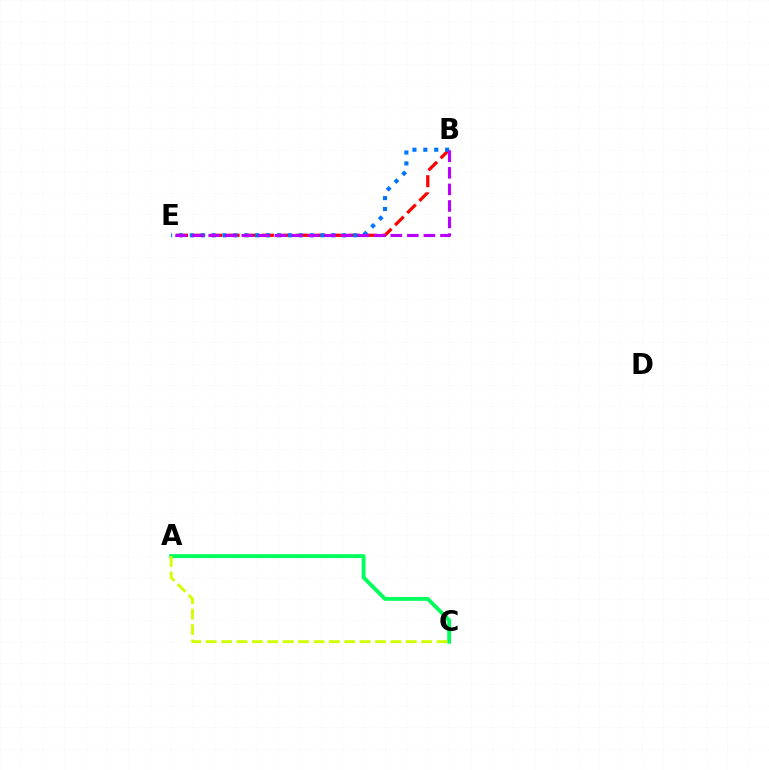{('B', 'E'): [{'color': '#ff0000', 'line_style': 'dashed', 'thickness': 2.33}, {'color': '#0074ff', 'line_style': 'dotted', 'thickness': 2.96}, {'color': '#b900ff', 'line_style': 'dashed', 'thickness': 2.25}], ('A', 'C'): [{'color': '#00ff5c', 'line_style': 'solid', 'thickness': 2.79}, {'color': '#d1ff00', 'line_style': 'dashed', 'thickness': 2.09}]}